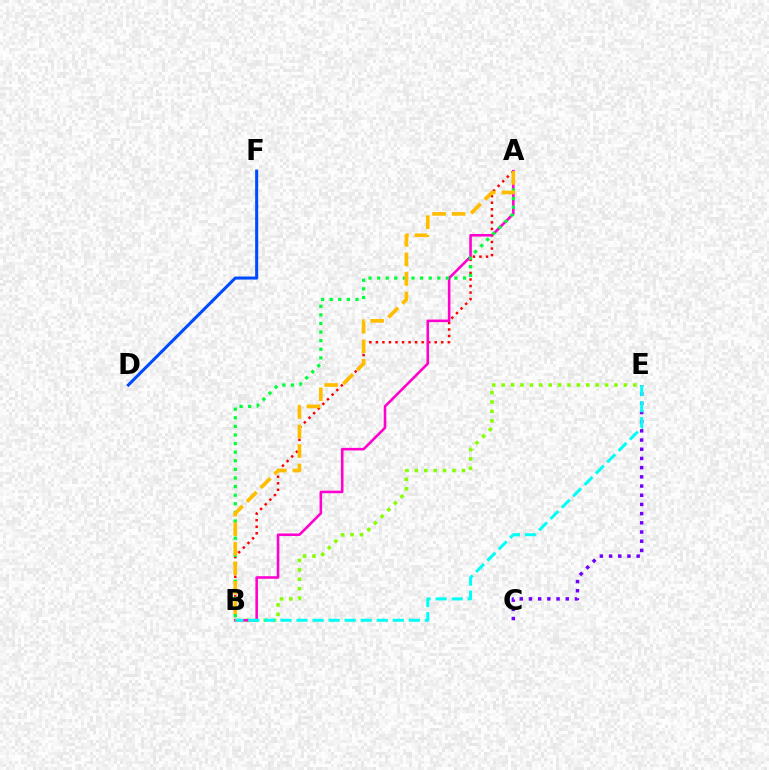{('A', 'B'): [{'color': '#ff0000', 'line_style': 'dotted', 'thickness': 1.78}, {'color': '#ff00cf', 'line_style': 'solid', 'thickness': 1.86}, {'color': '#00ff39', 'line_style': 'dotted', 'thickness': 2.34}, {'color': '#ffbd00', 'line_style': 'dashed', 'thickness': 2.65}], ('C', 'E'): [{'color': '#7200ff', 'line_style': 'dotted', 'thickness': 2.5}], ('B', 'E'): [{'color': '#84ff00', 'line_style': 'dotted', 'thickness': 2.55}, {'color': '#00fff6', 'line_style': 'dashed', 'thickness': 2.18}], ('D', 'F'): [{'color': '#004bff', 'line_style': 'solid', 'thickness': 2.19}]}